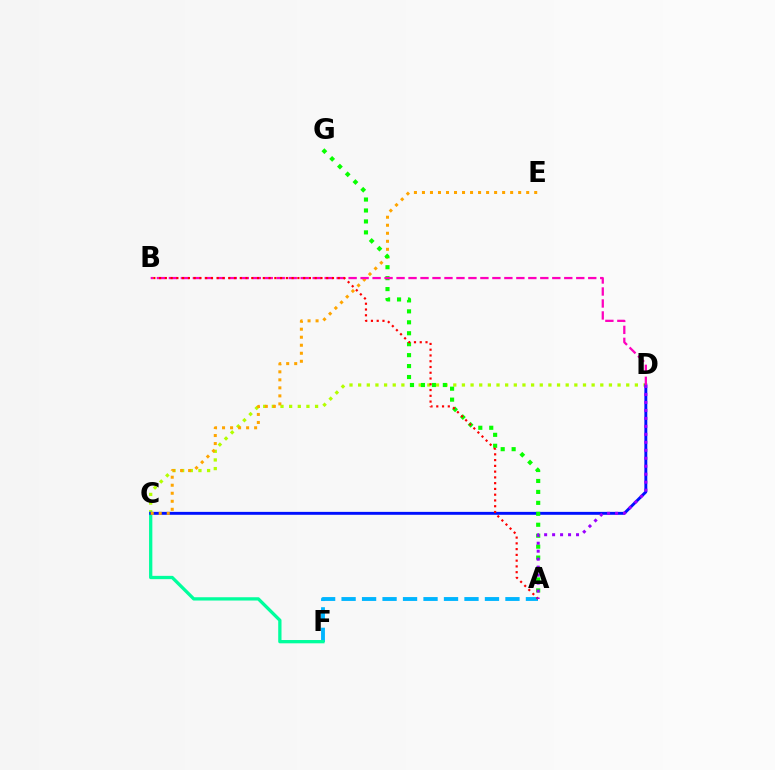{('A', 'F'): [{'color': '#00b5ff', 'line_style': 'dashed', 'thickness': 2.78}], ('C', 'D'): [{'color': '#b3ff00', 'line_style': 'dotted', 'thickness': 2.35}, {'color': '#0010ff', 'line_style': 'solid', 'thickness': 2.1}], ('C', 'F'): [{'color': '#00ff9d', 'line_style': 'solid', 'thickness': 2.37}], ('C', 'E'): [{'color': '#ffa500', 'line_style': 'dotted', 'thickness': 2.18}], ('A', 'G'): [{'color': '#08ff00', 'line_style': 'dotted', 'thickness': 2.97}], ('B', 'D'): [{'color': '#ff00bd', 'line_style': 'dashed', 'thickness': 1.63}], ('A', 'B'): [{'color': '#ff0000', 'line_style': 'dotted', 'thickness': 1.57}], ('A', 'D'): [{'color': '#9b00ff', 'line_style': 'dotted', 'thickness': 2.17}]}